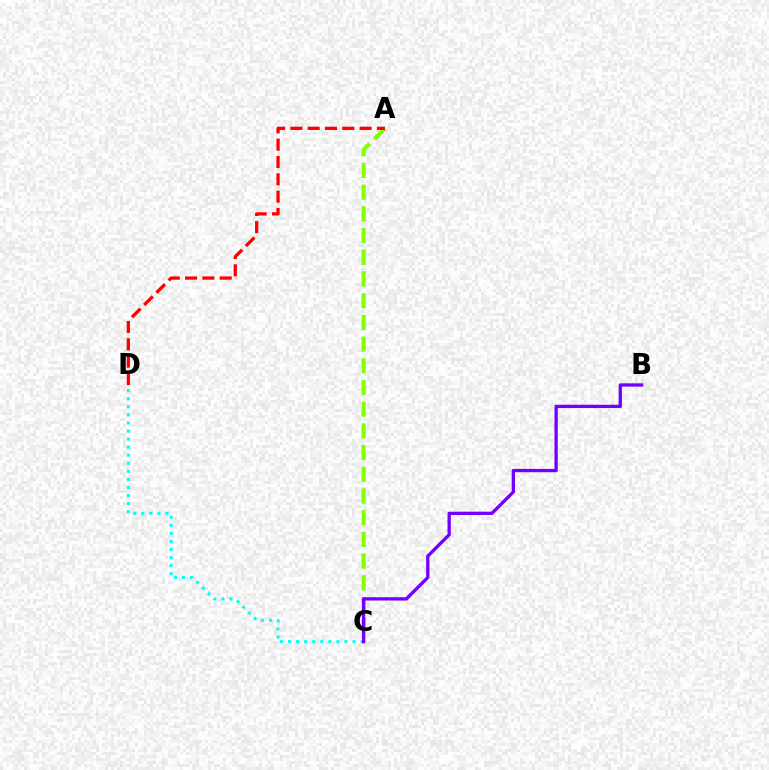{('A', 'C'): [{'color': '#84ff00', 'line_style': 'dashed', 'thickness': 2.95}], ('C', 'D'): [{'color': '#00fff6', 'line_style': 'dotted', 'thickness': 2.19}], ('A', 'D'): [{'color': '#ff0000', 'line_style': 'dashed', 'thickness': 2.35}], ('B', 'C'): [{'color': '#7200ff', 'line_style': 'solid', 'thickness': 2.38}]}